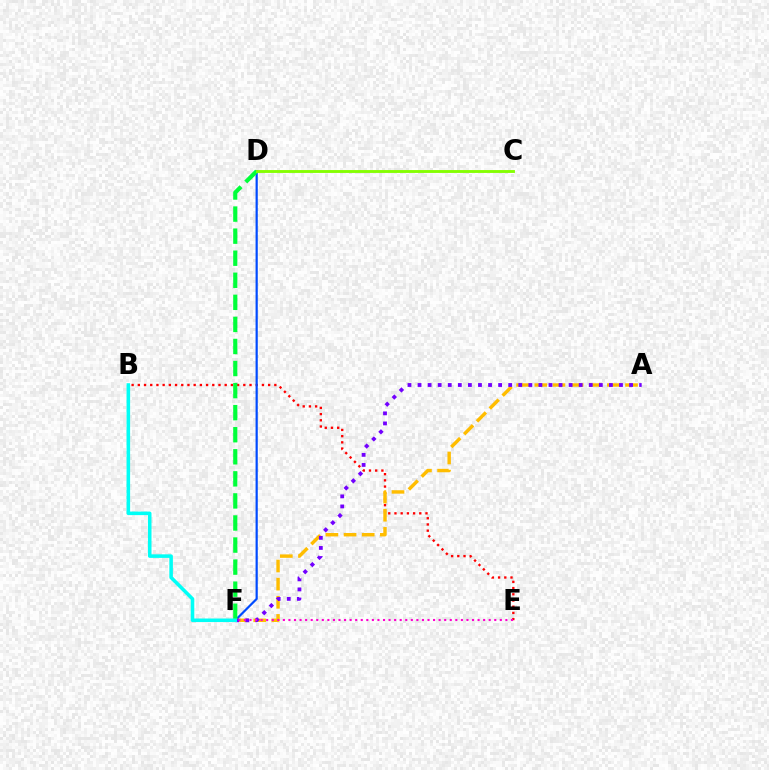{('B', 'E'): [{'color': '#ff0000', 'line_style': 'dotted', 'thickness': 1.69}], ('D', 'F'): [{'color': '#004bff', 'line_style': 'solid', 'thickness': 1.59}, {'color': '#00ff39', 'line_style': 'dashed', 'thickness': 3.0}], ('A', 'F'): [{'color': '#ffbd00', 'line_style': 'dashed', 'thickness': 2.47}, {'color': '#7200ff', 'line_style': 'dotted', 'thickness': 2.74}], ('E', 'F'): [{'color': '#ff00cf', 'line_style': 'dotted', 'thickness': 1.51}], ('B', 'F'): [{'color': '#00fff6', 'line_style': 'solid', 'thickness': 2.56}], ('C', 'D'): [{'color': '#84ff00', 'line_style': 'solid', 'thickness': 2.07}]}